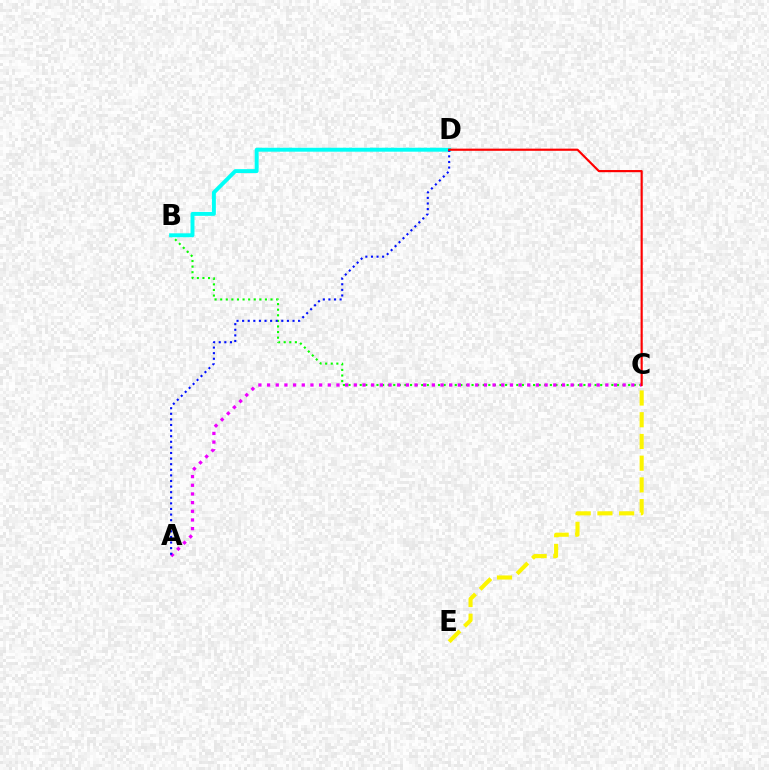{('B', 'C'): [{'color': '#08ff00', 'line_style': 'dotted', 'thickness': 1.52}], ('A', 'C'): [{'color': '#ee00ff', 'line_style': 'dotted', 'thickness': 2.36}], ('C', 'E'): [{'color': '#fcf500', 'line_style': 'dashed', 'thickness': 2.95}], ('B', 'D'): [{'color': '#00fff6', 'line_style': 'solid', 'thickness': 2.83}], ('A', 'D'): [{'color': '#0010ff', 'line_style': 'dotted', 'thickness': 1.52}], ('C', 'D'): [{'color': '#ff0000', 'line_style': 'solid', 'thickness': 1.56}]}